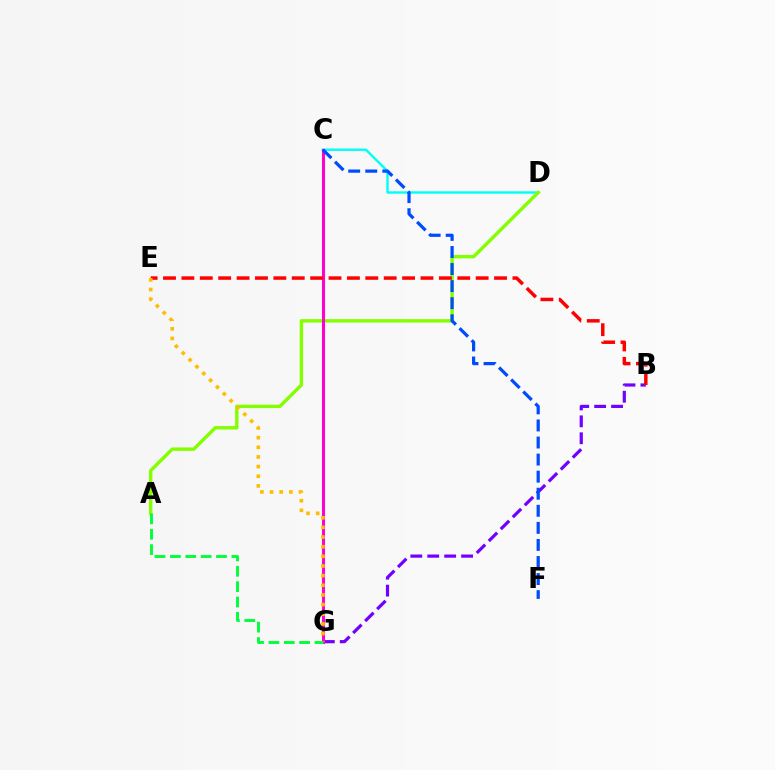{('C', 'D'): [{'color': '#00fff6', 'line_style': 'solid', 'thickness': 1.73}], ('A', 'D'): [{'color': '#84ff00', 'line_style': 'solid', 'thickness': 2.45}], ('B', 'G'): [{'color': '#7200ff', 'line_style': 'dashed', 'thickness': 2.3}], ('C', 'G'): [{'color': '#ff00cf', 'line_style': 'solid', 'thickness': 2.2}], ('B', 'E'): [{'color': '#ff0000', 'line_style': 'dashed', 'thickness': 2.5}], ('C', 'F'): [{'color': '#004bff', 'line_style': 'dashed', 'thickness': 2.32}], ('A', 'G'): [{'color': '#00ff39', 'line_style': 'dashed', 'thickness': 2.09}], ('E', 'G'): [{'color': '#ffbd00', 'line_style': 'dotted', 'thickness': 2.62}]}